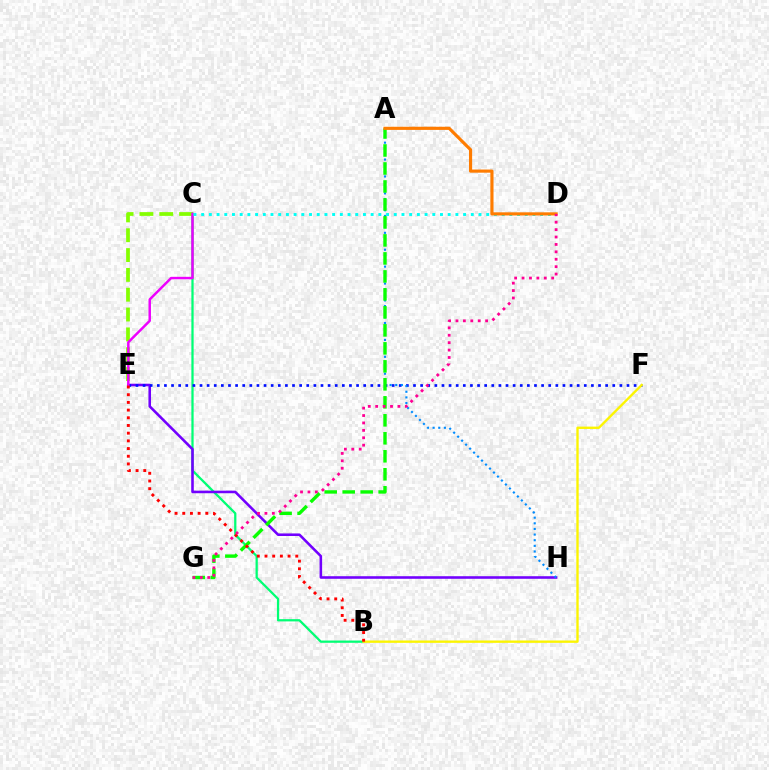{('B', 'C'): [{'color': '#00ff74', 'line_style': 'solid', 'thickness': 1.62}], ('E', 'H'): [{'color': '#7200ff', 'line_style': 'solid', 'thickness': 1.85}], ('E', 'F'): [{'color': '#0010ff', 'line_style': 'dotted', 'thickness': 1.93}], ('A', 'H'): [{'color': '#008cff', 'line_style': 'dotted', 'thickness': 1.53}], ('C', 'E'): [{'color': '#84ff00', 'line_style': 'dashed', 'thickness': 2.69}, {'color': '#ee00ff', 'line_style': 'solid', 'thickness': 1.78}], ('A', 'G'): [{'color': '#08ff00', 'line_style': 'dashed', 'thickness': 2.44}], ('C', 'D'): [{'color': '#00fff6', 'line_style': 'dotted', 'thickness': 2.09}], ('B', 'F'): [{'color': '#fcf500', 'line_style': 'solid', 'thickness': 1.7}], ('A', 'D'): [{'color': '#ff7c00', 'line_style': 'solid', 'thickness': 2.26}], ('B', 'E'): [{'color': '#ff0000', 'line_style': 'dotted', 'thickness': 2.09}], ('D', 'G'): [{'color': '#ff0094', 'line_style': 'dotted', 'thickness': 2.01}]}